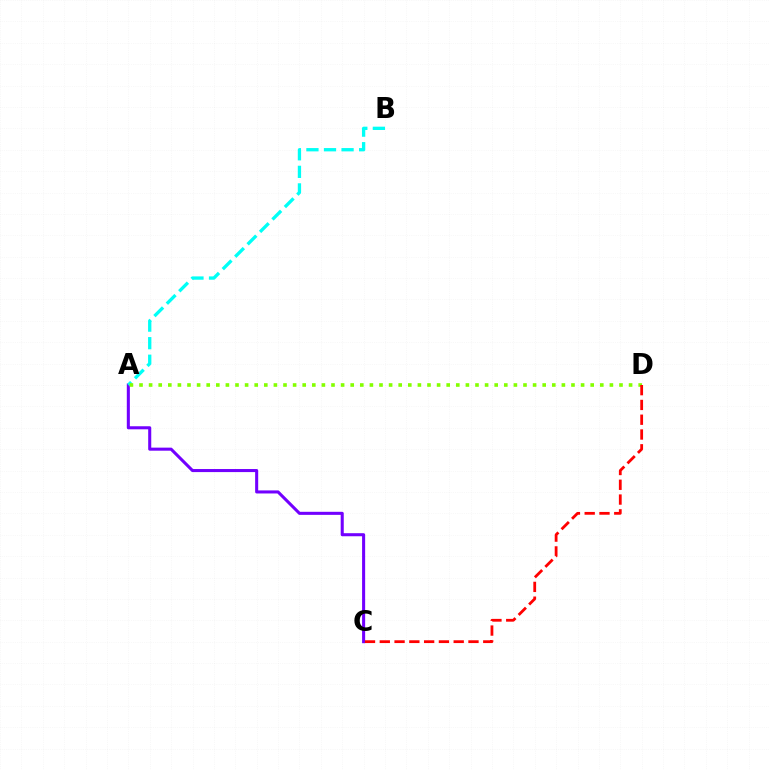{('A', 'C'): [{'color': '#7200ff', 'line_style': 'solid', 'thickness': 2.2}], ('A', 'B'): [{'color': '#00fff6', 'line_style': 'dashed', 'thickness': 2.39}], ('A', 'D'): [{'color': '#84ff00', 'line_style': 'dotted', 'thickness': 2.61}], ('C', 'D'): [{'color': '#ff0000', 'line_style': 'dashed', 'thickness': 2.01}]}